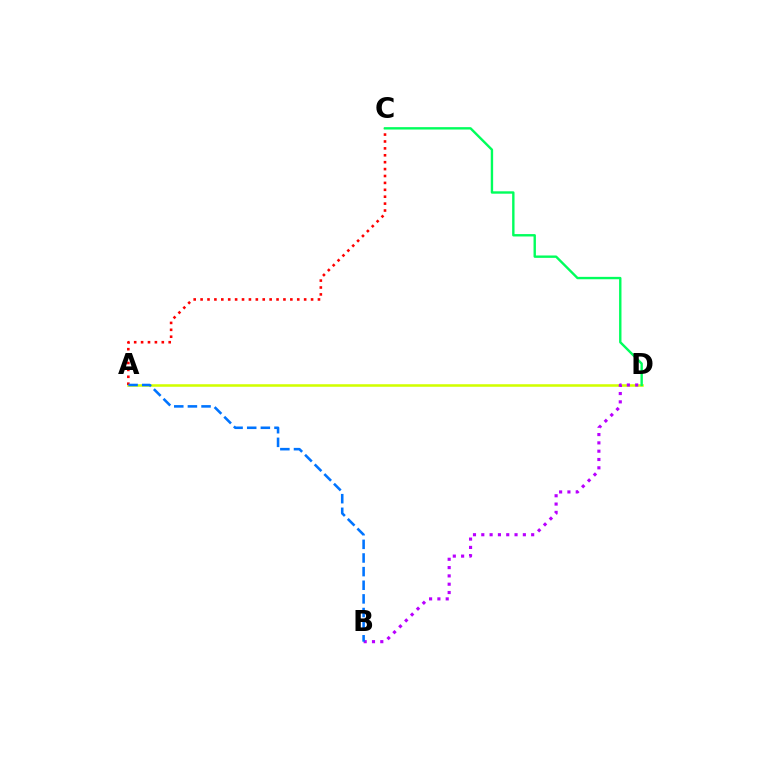{('A', 'D'): [{'color': '#d1ff00', 'line_style': 'solid', 'thickness': 1.84}], ('B', 'D'): [{'color': '#b900ff', 'line_style': 'dotted', 'thickness': 2.26}], ('A', 'C'): [{'color': '#ff0000', 'line_style': 'dotted', 'thickness': 1.88}], ('A', 'B'): [{'color': '#0074ff', 'line_style': 'dashed', 'thickness': 1.85}], ('C', 'D'): [{'color': '#00ff5c', 'line_style': 'solid', 'thickness': 1.72}]}